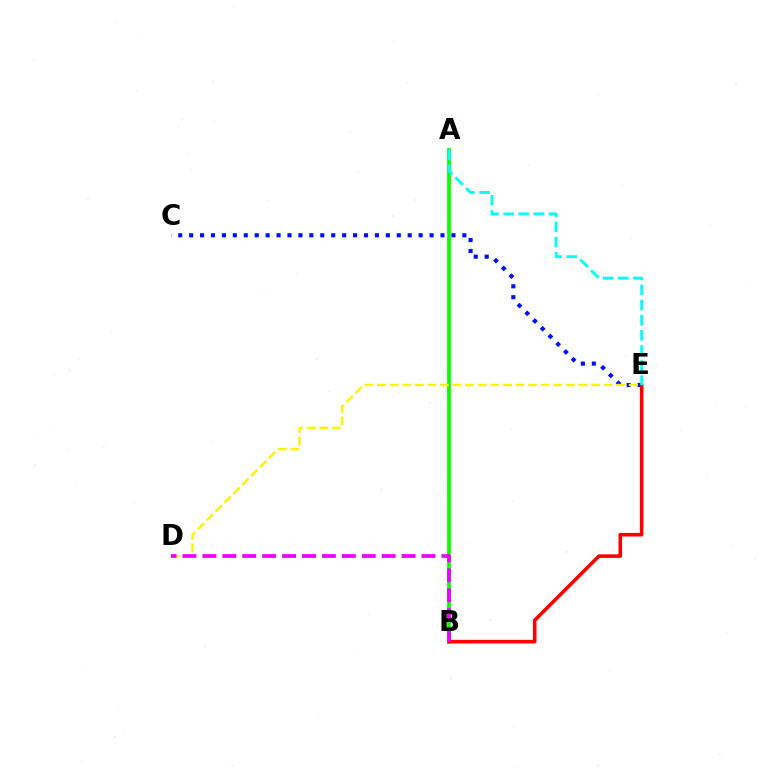{('C', 'E'): [{'color': '#0010ff', 'line_style': 'dotted', 'thickness': 2.97}], ('A', 'B'): [{'color': '#08ff00', 'line_style': 'solid', 'thickness': 2.69}], ('B', 'E'): [{'color': '#ff0000', 'line_style': 'solid', 'thickness': 2.58}], ('D', 'E'): [{'color': '#fcf500', 'line_style': 'dashed', 'thickness': 1.71}], ('B', 'D'): [{'color': '#ee00ff', 'line_style': 'dashed', 'thickness': 2.71}], ('A', 'E'): [{'color': '#00fff6', 'line_style': 'dashed', 'thickness': 2.05}]}